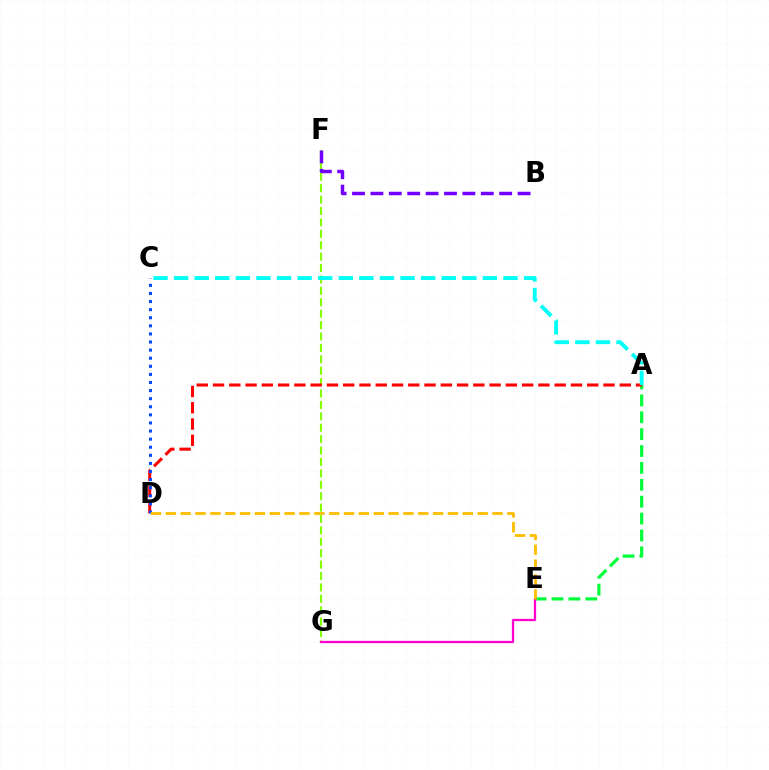{('A', 'E'): [{'color': '#00ff39', 'line_style': 'dashed', 'thickness': 2.29}], ('F', 'G'): [{'color': '#84ff00', 'line_style': 'dashed', 'thickness': 1.55}], ('A', 'D'): [{'color': '#ff0000', 'line_style': 'dashed', 'thickness': 2.21}], ('E', 'G'): [{'color': '#ff00cf', 'line_style': 'solid', 'thickness': 1.64}], ('A', 'C'): [{'color': '#00fff6', 'line_style': 'dashed', 'thickness': 2.8}], ('C', 'D'): [{'color': '#004bff', 'line_style': 'dotted', 'thickness': 2.2}], ('B', 'F'): [{'color': '#7200ff', 'line_style': 'dashed', 'thickness': 2.5}], ('D', 'E'): [{'color': '#ffbd00', 'line_style': 'dashed', 'thickness': 2.02}]}